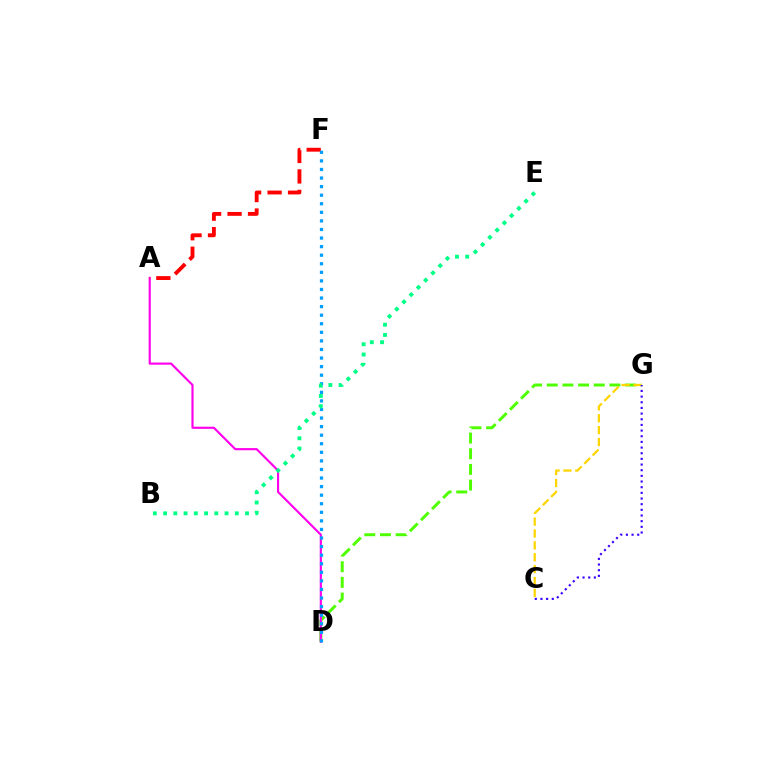{('D', 'G'): [{'color': '#4fff00', 'line_style': 'dashed', 'thickness': 2.13}], ('A', 'D'): [{'color': '#ff00ed', 'line_style': 'solid', 'thickness': 1.55}], ('A', 'F'): [{'color': '#ff0000', 'line_style': 'dashed', 'thickness': 2.78}], ('D', 'F'): [{'color': '#009eff', 'line_style': 'dotted', 'thickness': 2.33}], ('C', 'G'): [{'color': '#ffd500', 'line_style': 'dashed', 'thickness': 1.61}, {'color': '#3700ff', 'line_style': 'dotted', 'thickness': 1.54}], ('B', 'E'): [{'color': '#00ff86', 'line_style': 'dotted', 'thickness': 2.78}]}